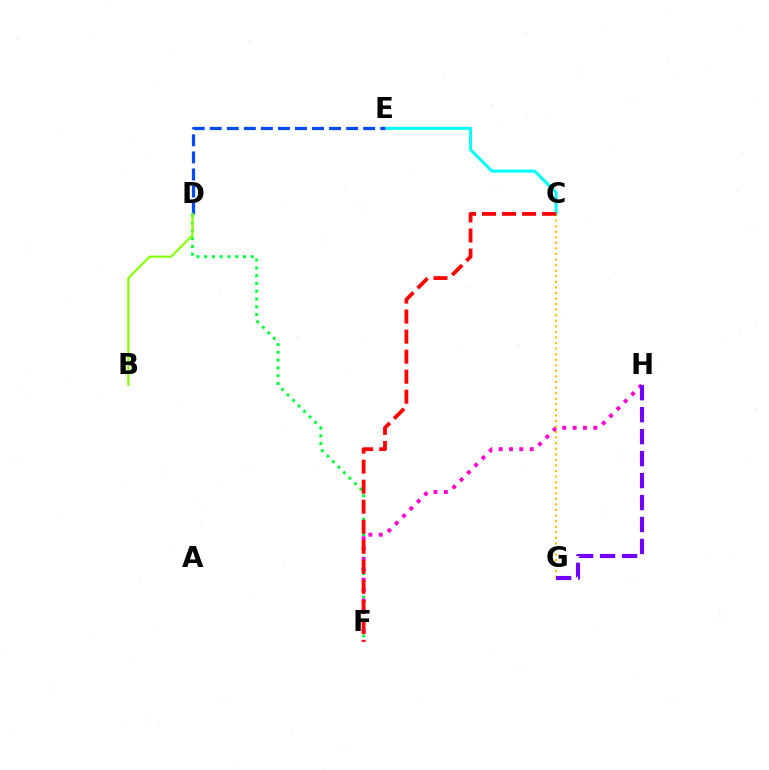{('C', 'E'): [{'color': '#00fff6', 'line_style': 'solid', 'thickness': 2.17}], ('D', 'F'): [{'color': '#00ff39', 'line_style': 'dotted', 'thickness': 2.11}], ('F', 'H'): [{'color': '#ff00cf', 'line_style': 'dotted', 'thickness': 2.81}], ('C', 'G'): [{'color': '#ffbd00', 'line_style': 'dotted', 'thickness': 1.51}], ('D', 'E'): [{'color': '#004bff', 'line_style': 'dashed', 'thickness': 2.32}], ('B', 'D'): [{'color': '#84ff00', 'line_style': 'solid', 'thickness': 1.52}], ('G', 'H'): [{'color': '#7200ff', 'line_style': 'dashed', 'thickness': 2.98}], ('C', 'F'): [{'color': '#ff0000', 'line_style': 'dashed', 'thickness': 2.72}]}